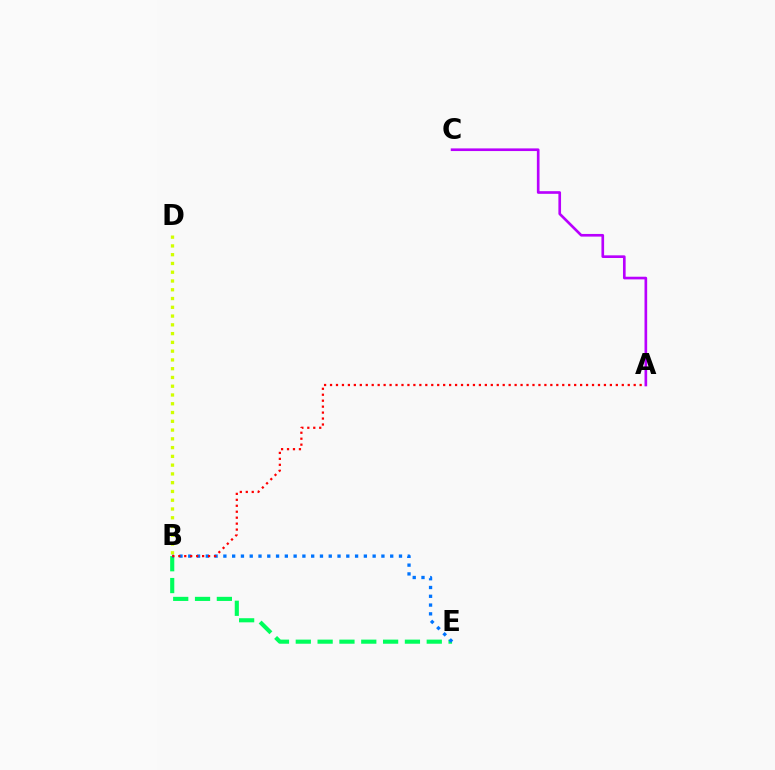{('B', 'E'): [{'color': '#00ff5c', 'line_style': 'dashed', 'thickness': 2.97}, {'color': '#0074ff', 'line_style': 'dotted', 'thickness': 2.39}], ('A', 'B'): [{'color': '#ff0000', 'line_style': 'dotted', 'thickness': 1.62}], ('A', 'C'): [{'color': '#b900ff', 'line_style': 'solid', 'thickness': 1.91}], ('B', 'D'): [{'color': '#d1ff00', 'line_style': 'dotted', 'thickness': 2.38}]}